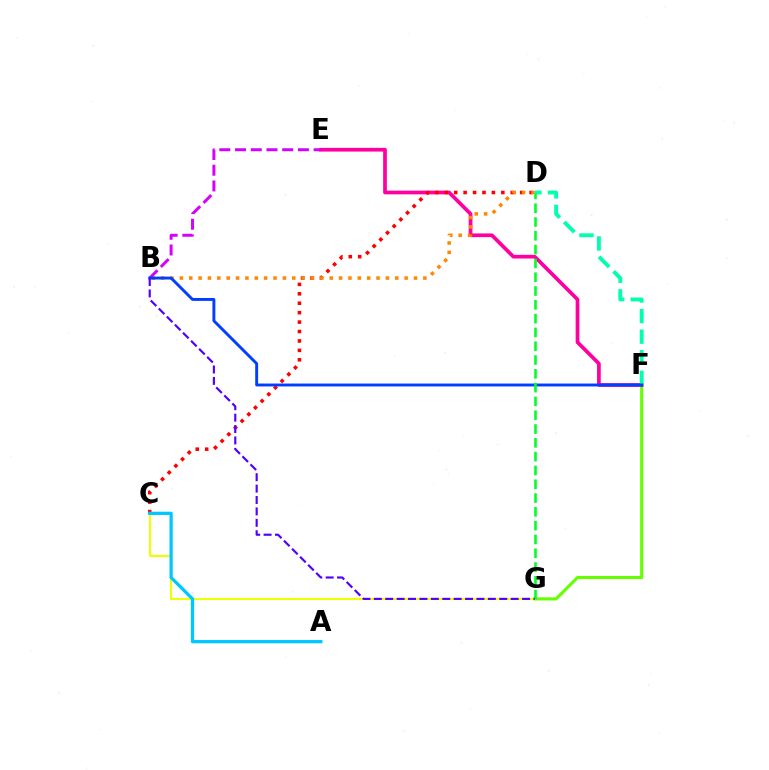{('F', 'G'): [{'color': '#66ff00', 'line_style': 'solid', 'thickness': 2.24}], ('E', 'F'): [{'color': '#ff00a0', 'line_style': 'solid', 'thickness': 2.67}], ('C', 'G'): [{'color': '#eeff00', 'line_style': 'solid', 'thickness': 1.52}], ('C', 'D'): [{'color': '#ff0000', 'line_style': 'dotted', 'thickness': 2.56}], ('B', 'D'): [{'color': '#ff8800', 'line_style': 'dotted', 'thickness': 2.54}], ('B', 'E'): [{'color': '#d600ff', 'line_style': 'dashed', 'thickness': 2.14}], ('D', 'F'): [{'color': '#00ffaf', 'line_style': 'dashed', 'thickness': 2.8}], ('B', 'F'): [{'color': '#003fff', 'line_style': 'solid', 'thickness': 2.09}], ('D', 'G'): [{'color': '#00ff27', 'line_style': 'dashed', 'thickness': 1.88}], ('A', 'C'): [{'color': '#00c7ff', 'line_style': 'solid', 'thickness': 2.35}], ('B', 'G'): [{'color': '#4f00ff', 'line_style': 'dashed', 'thickness': 1.55}]}